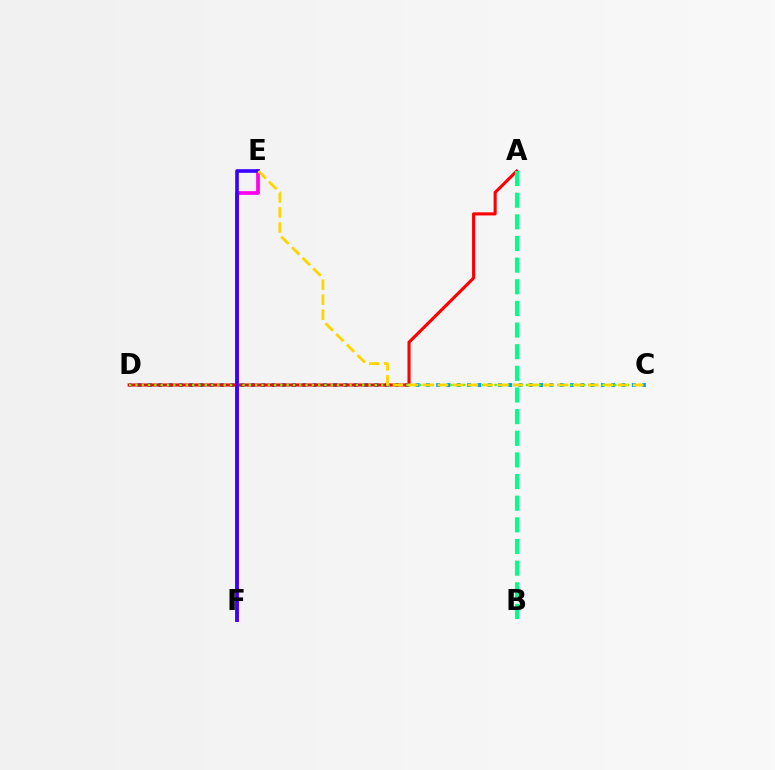{('C', 'D'): [{'color': '#009eff', 'line_style': 'dotted', 'thickness': 2.8}, {'color': '#4fff00', 'line_style': 'dotted', 'thickness': 1.71}], ('E', 'F'): [{'color': '#ff00ed', 'line_style': 'solid', 'thickness': 2.68}, {'color': '#3700ff', 'line_style': 'solid', 'thickness': 2.6}], ('A', 'D'): [{'color': '#ff0000', 'line_style': 'solid', 'thickness': 2.24}], ('A', 'B'): [{'color': '#00ff86', 'line_style': 'dashed', 'thickness': 2.94}], ('C', 'E'): [{'color': '#ffd500', 'line_style': 'dashed', 'thickness': 2.04}]}